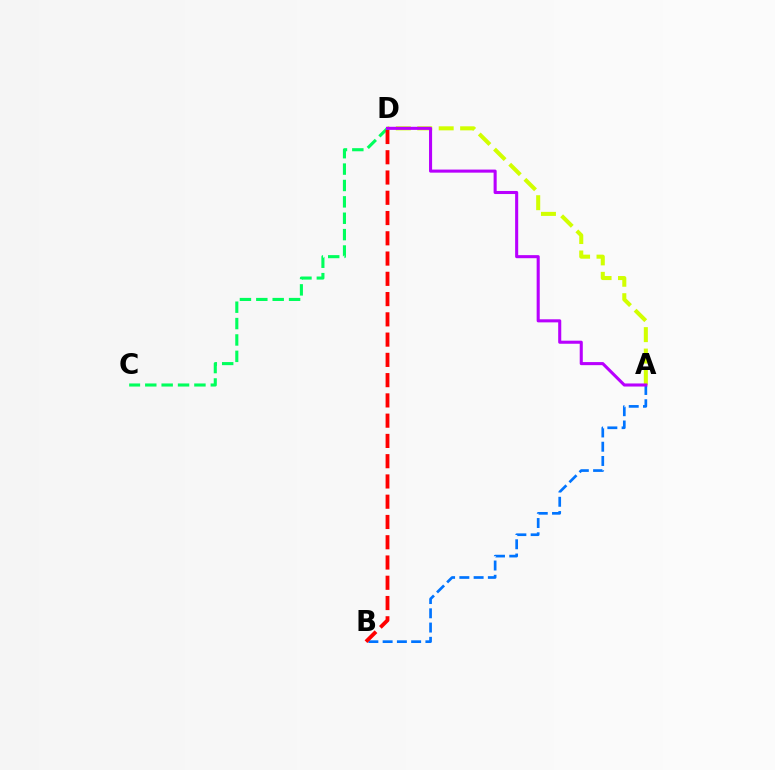{('A', 'B'): [{'color': '#0074ff', 'line_style': 'dashed', 'thickness': 1.94}], ('A', 'D'): [{'color': '#d1ff00', 'line_style': 'dashed', 'thickness': 2.91}, {'color': '#b900ff', 'line_style': 'solid', 'thickness': 2.21}], ('C', 'D'): [{'color': '#00ff5c', 'line_style': 'dashed', 'thickness': 2.23}], ('B', 'D'): [{'color': '#ff0000', 'line_style': 'dashed', 'thickness': 2.75}]}